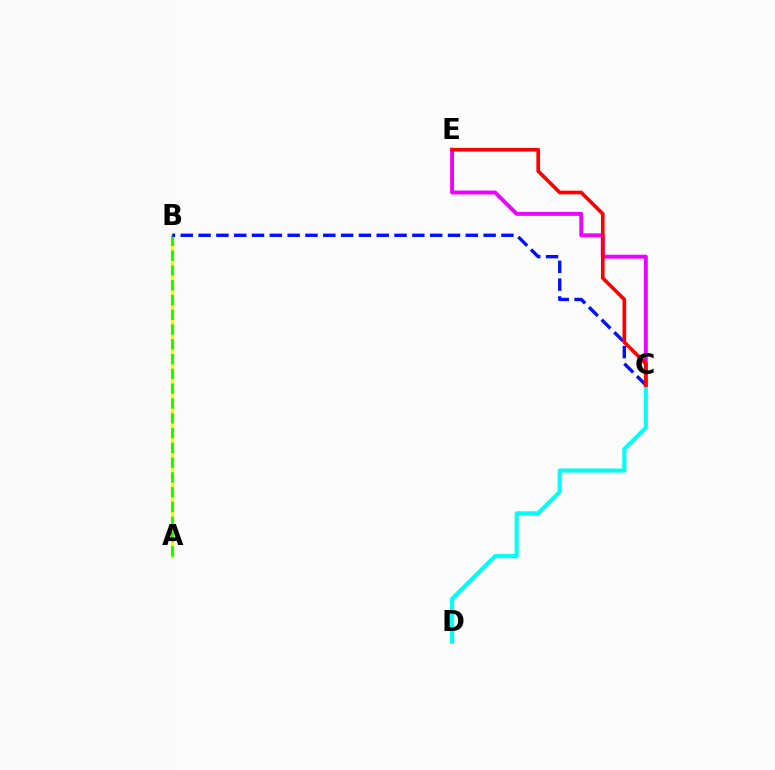{('C', 'D'): [{'color': '#00fff6', 'line_style': 'solid', 'thickness': 2.96}], ('A', 'B'): [{'color': '#fcf500', 'line_style': 'solid', 'thickness': 2.43}, {'color': '#08ff00', 'line_style': 'dashed', 'thickness': 2.01}], ('C', 'E'): [{'color': '#ee00ff', 'line_style': 'solid', 'thickness': 2.8}, {'color': '#ff0000', 'line_style': 'solid', 'thickness': 2.63}], ('B', 'C'): [{'color': '#0010ff', 'line_style': 'dashed', 'thickness': 2.42}]}